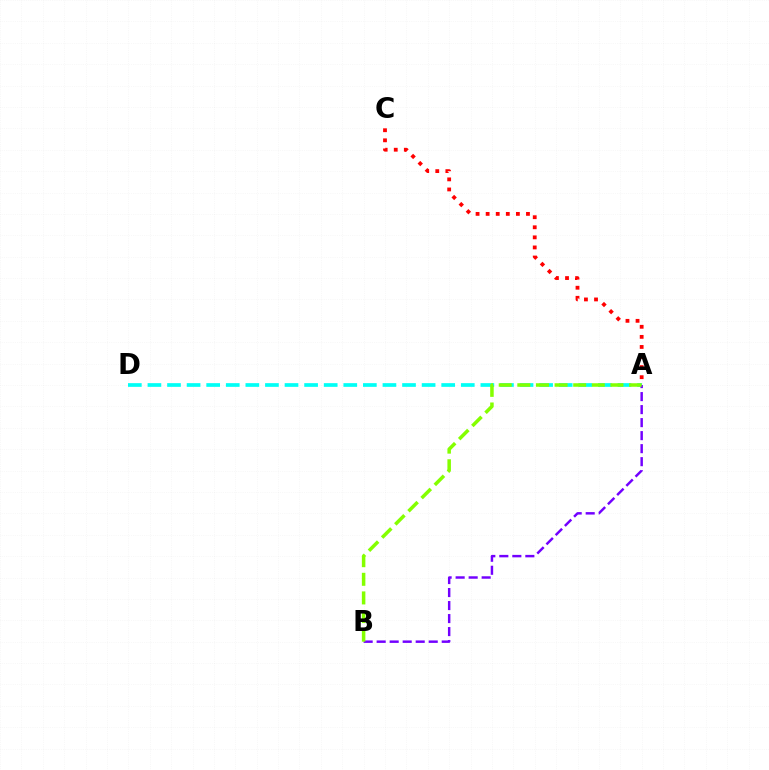{('A', 'D'): [{'color': '#00fff6', 'line_style': 'dashed', 'thickness': 2.66}], ('A', 'C'): [{'color': '#ff0000', 'line_style': 'dotted', 'thickness': 2.74}], ('A', 'B'): [{'color': '#7200ff', 'line_style': 'dashed', 'thickness': 1.77}, {'color': '#84ff00', 'line_style': 'dashed', 'thickness': 2.53}]}